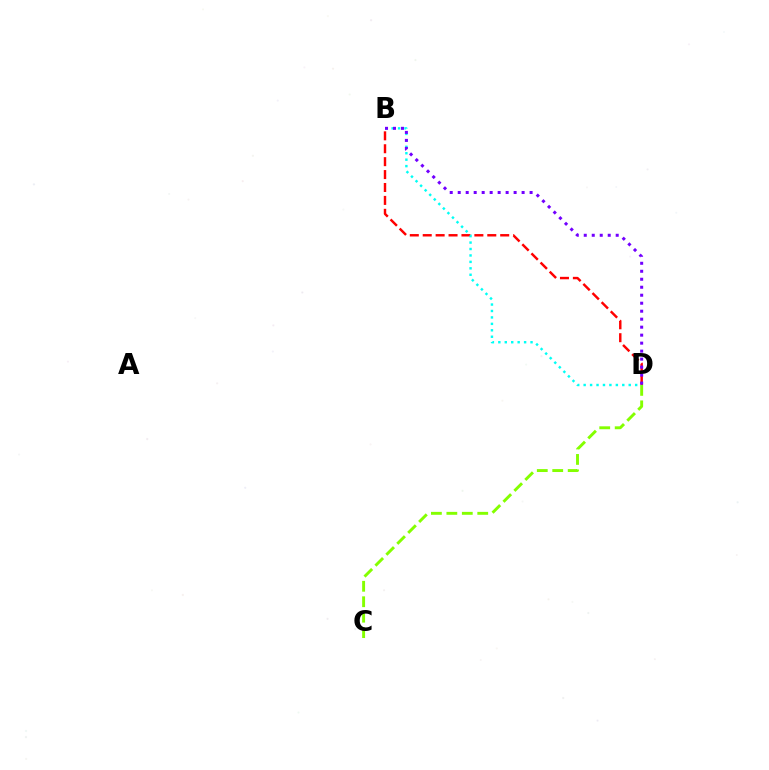{('B', 'D'): [{'color': '#ff0000', 'line_style': 'dashed', 'thickness': 1.75}, {'color': '#00fff6', 'line_style': 'dotted', 'thickness': 1.75}, {'color': '#7200ff', 'line_style': 'dotted', 'thickness': 2.17}], ('C', 'D'): [{'color': '#84ff00', 'line_style': 'dashed', 'thickness': 2.1}]}